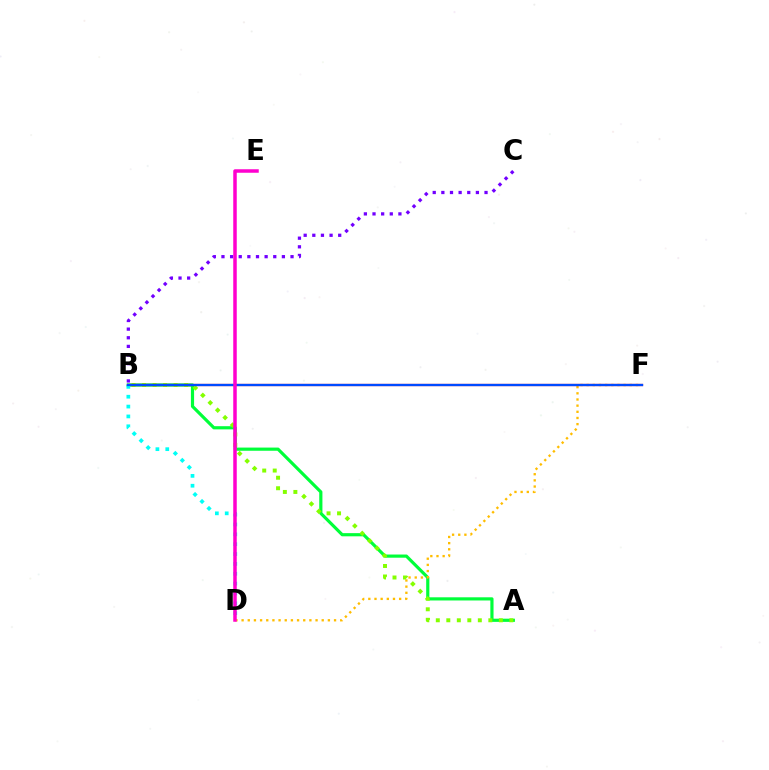{('A', 'B'): [{'color': '#00ff39', 'line_style': 'solid', 'thickness': 2.29}, {'color': '#84ff00', 'line_style': 'dotted', 'thickness': 2.85}], ('D', 'F'): [{'color': '#ffbd00', 'line_style': 'dotted', 'thickness': 1.67}], ('B', 'F'): [{'color': '#ff0000', 'line_style': 'solid', 'thickness': 1.61}, {'color': '#004bff', 'line_style': 'solid', 'thickness': 1.65}], ('B', 'D'): [{'color': '#00fff6', 'line_style': 'dotted', 'thickness': 2.68}], ('B', 'C'): [{'color': '#7200ff', 'line_style': 'dotted', 'thickness': 2.35}], ('D', 'E'): [{'color': '#ff00cf', 'line_style': 'solid', 'thickness': 2.52}]}